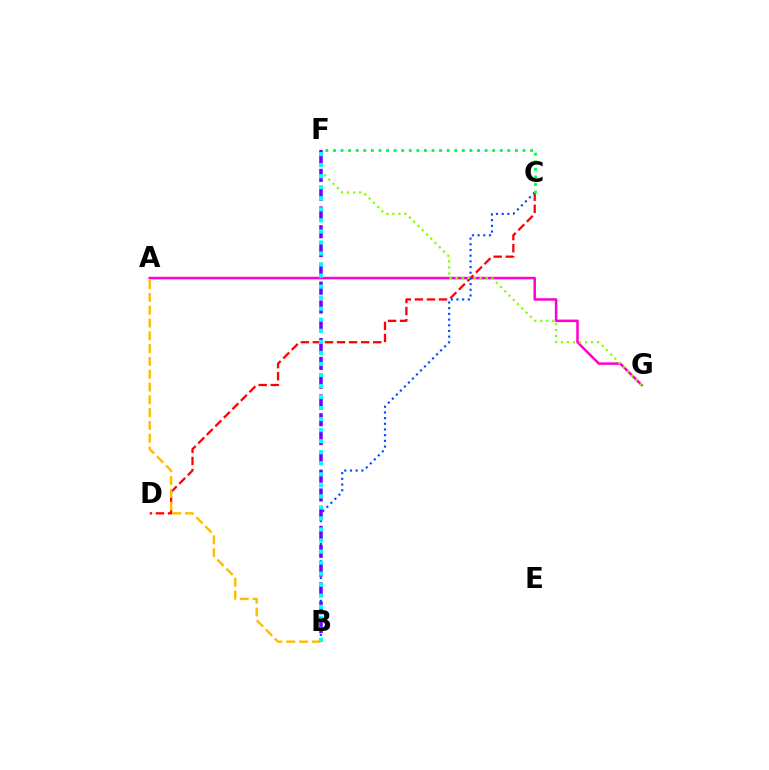{('A', 'G'): [{'color': '#ff00cf', 'line_style': 'solid', 'thickness': 1.82}], ('C', 'D'): [{'color': '#ff0000', 'line_style': 'dashed', 'thickness': 1.64}], ('B', 'C'): [{'color': '#004bff', 'line_style': 'dotted', 'thickness': 1.55}], ('F', 'G'): [{'color': '#84ff00', 'line_style': 'dotted', 'thickness': 1.64}], ('A', 'B'): [{'color': '#ffbd00', 'line_style': 'dashed', 'thickness': 1.74}], ('B', 'F'): [{'color': '#7200ff', 'line_style': 'dashed', 'thickness': 2.55}, {'color': '#00fff6', 'line_style': 'dotted', 'thickness': 3.0}], ('C', 'F'): [{'color': '#00ff39', 'line_style': 'dotted', 'thickness': 2.06}]}